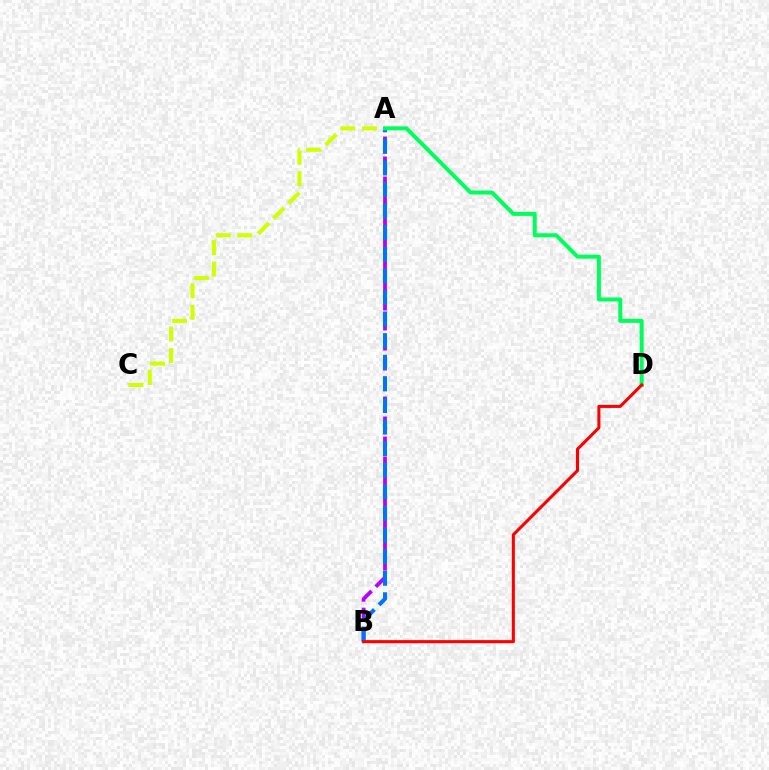{('A', 'C'): [{'color': '#d1ff00', 'line_style': 'dashed', 'thickness': 2.93}], ('A', 'B'): [{'color': '#b900ff', 'line_style': 'dashed', 'thickness': 2.72}, {'color': '#0074ff', 'line_style': 'dashed', 'thickness': 2.93}], ('A', 'D'): [{'color': '#00ff5c', 'line_style': 'solid', 'thickness': 2.89}], ('B', 'D'): [{'color': '#ff0000', 'line_style': 'solid', 'thickness': 2.22}]}